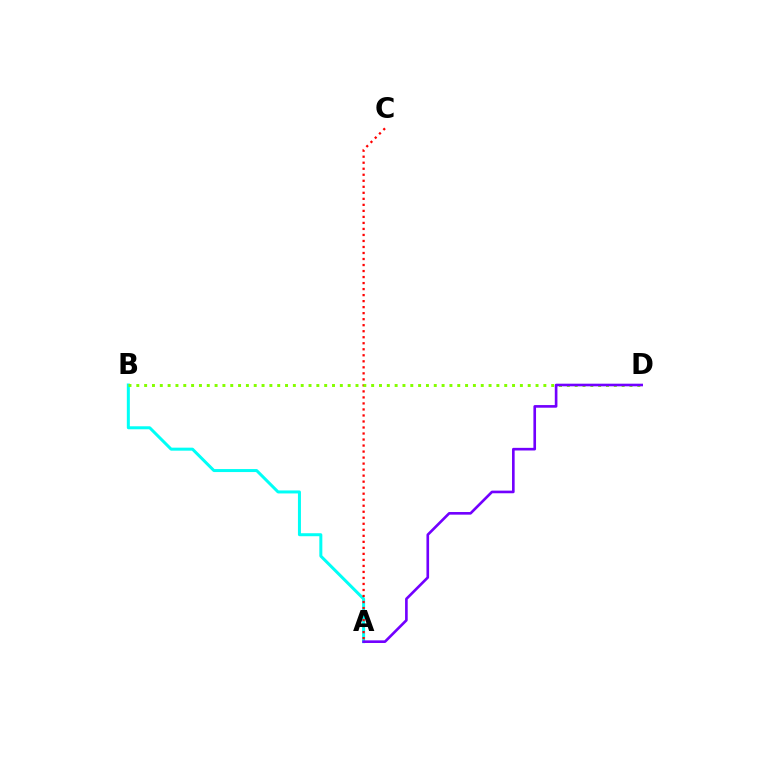{('A', 'B'): [{'color': '#00fff6', 'line_style': 'solid', 'thickness': 2.16}], ('A', 'C'): [{'color': '#ff0000', 'line_style': 'dotted', 'thickness': 1.63}], ('B', 'D'): [{'color': '#84ff00', 'line_style': 'dotted', 'thickness': 2.13}], ('A', 'D'): [{'color': '#7200ff', 'line_style': 'solid', 'thickness': 1.9}]}